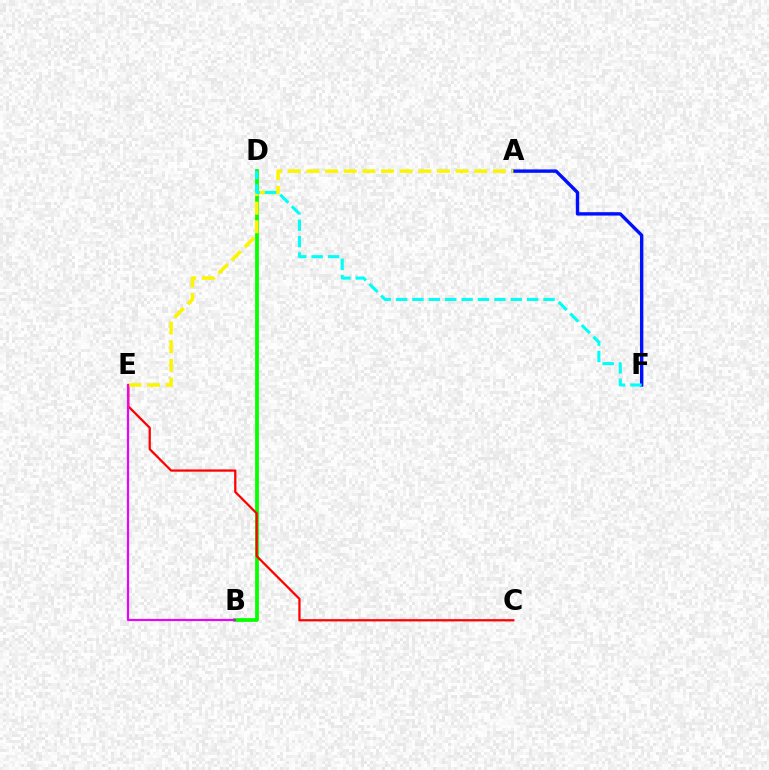{('B', 'D'): [{'color': '#08ff00', 'line_style': 'solid', 'thickness': 2.72}], ('C', 'E'): [{'color': '#ff0000', 'line_style': 'solid', 'thickness': 1.62}], ('A', 'F'): [{'color': '#0010ff', 'line_style': 'solid', 'thickness': 2.44}], ('A', 'E'): [{'color': '#fcf500', 'line_style': 'dashed', 'thickness': 2.53}], ('B', 'E'): [{'color': '#ee00ff', 'line_style': 'solid', 'thickness': 1.55}], ('D', 'F'): [{'color': '#00fff6', 'line_style': 'dashed', 'thickness': 2.23}]}